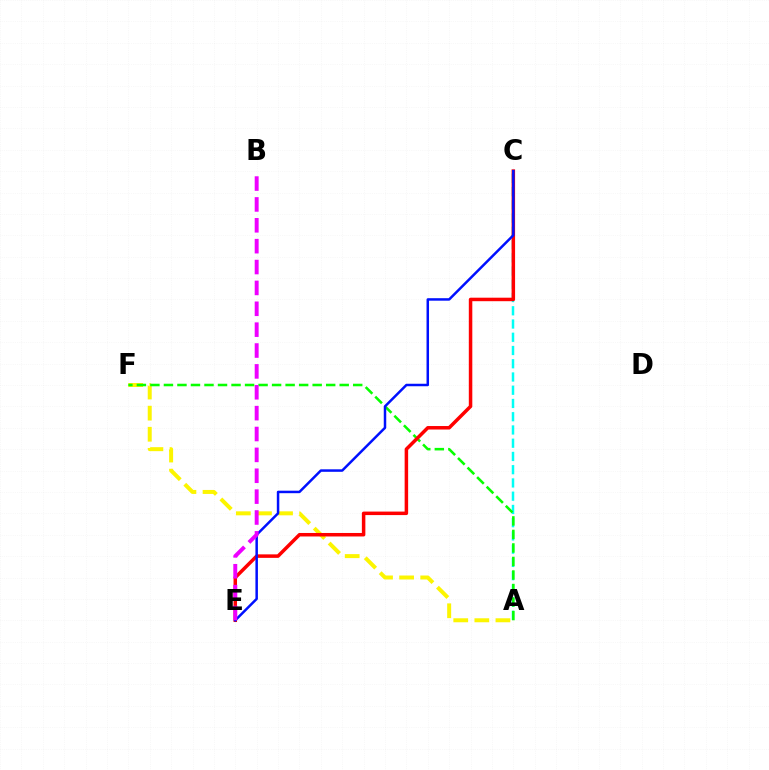{('A', 'F'): [{'color': '#fcf500', 'line_style': 'dashed', 'thickness': 2.87}, {'color': '#08ff00', 'line_style': 'dashed', 'thickness': 1.84}], ('A', 'C'): [{'color': '#00fff6', 'line_style': 'dashed', 'thickness': 1.8}], ('C', 'E'): [{'color': '#ff0000', 'line_style': 'solid', 'thickness': 2.52}, {'color': '#0010ff', 'line_style': 'solid', 'thickness': 1.8}], ('B', 'E'): [{'color': '#ee00ff', 'line_style': 'dashed', 'thickness': 2.84}]}